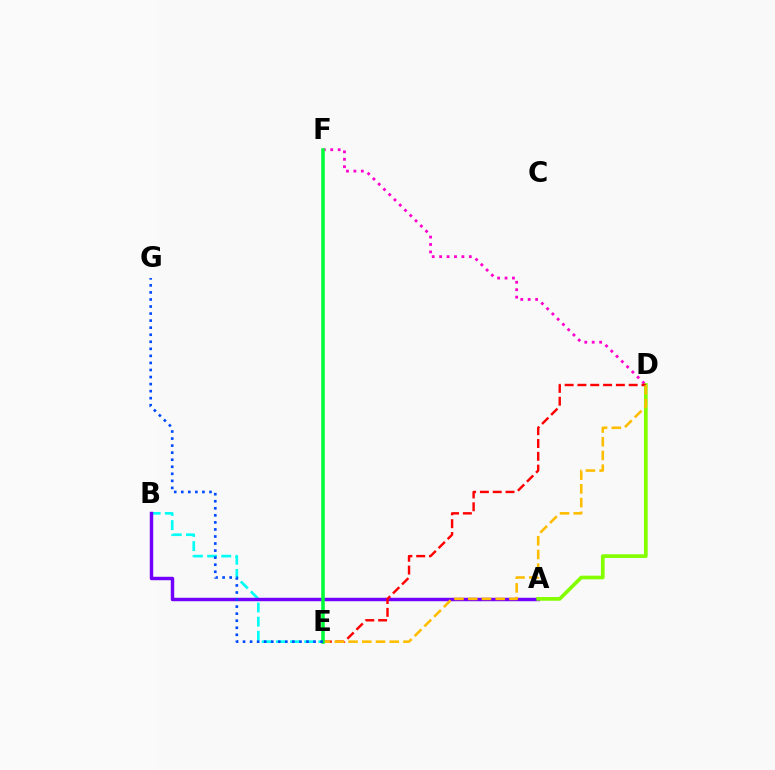{('B', 'E'): [{'color': '#00fff6', 'line_style': 'dashed', 'thickness': 1.93}], ('A', 'B'): [{'color': '#7200ff', 'line_style': 'solid', 'thickness': 2.48}], ('D', 'F'): [{'color': '#ff00cf', 'line_style': 'dotted', 'thickness': 2.02}], ('A', 'D'): [{'color': '#84ff00', 'line_style': 'solid', 'thickness': 2.66}], ('D', 'E'): [{'color': '#ff0000', 'line_style': 'dashed', 'thickness': 1.74}, {'color': '#ffbd00', 'line_style': 'dashed', 'thickness': 1.87}], ('E', 'F'): [{'color': '#00ff39', 'line_style': 'solid', 'thickness': 2.54}], ('E', 'G'): [{'color': '#004bff', 'line_style': 'dotted', 'thickness': 1.92}]}